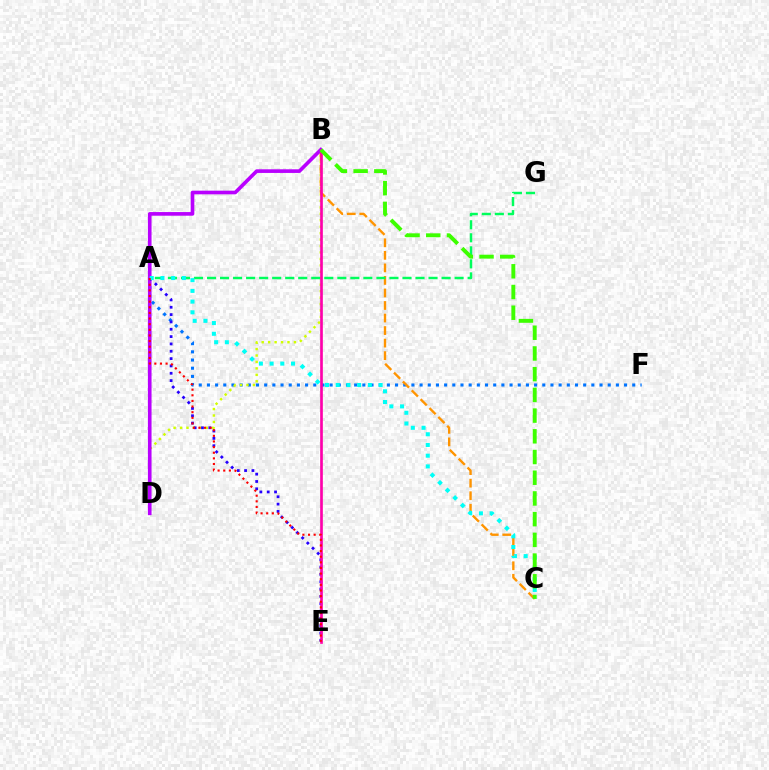{('A', 'F'): [{'color': '#0074ff', 'line_style': 'dotted', 'thickness': 2.22}], ('B', 'D'): [{'color': '#d1ff00', 'line_style': 'dotted', 'thickness': 1.75}, {'color': '#b900ff', 'line_style': 'solid', 'thickness': 2.62}], ('B', 'C'): [{'color': '#ff9400', 'line_style': 'dashed', 'thickness': 1.7}, {'color': '#3dff00', 'line_style': 'dashed', 'thickness': 2.81}], ('A', 'G'): [{'color': '#00ff5c', 'line_style': 'dashed', 'thickness': 1.77}], ('A', 'E'): [{'color': '#2500ff', 'line_style': 'dotted', 'thickness': 1.99}, {'color': '#ff0000', 'line_style': 'dotted', 'thickness': 1.53}], ('A', 'C'): [{'color': '#00fff6', 'line_style': 'dotted', 'thickness': 2.91}], ('B', 'E'): [{'color': '#ff00ac', 'line_style': 'solid', 'thickness': 1.92}]}